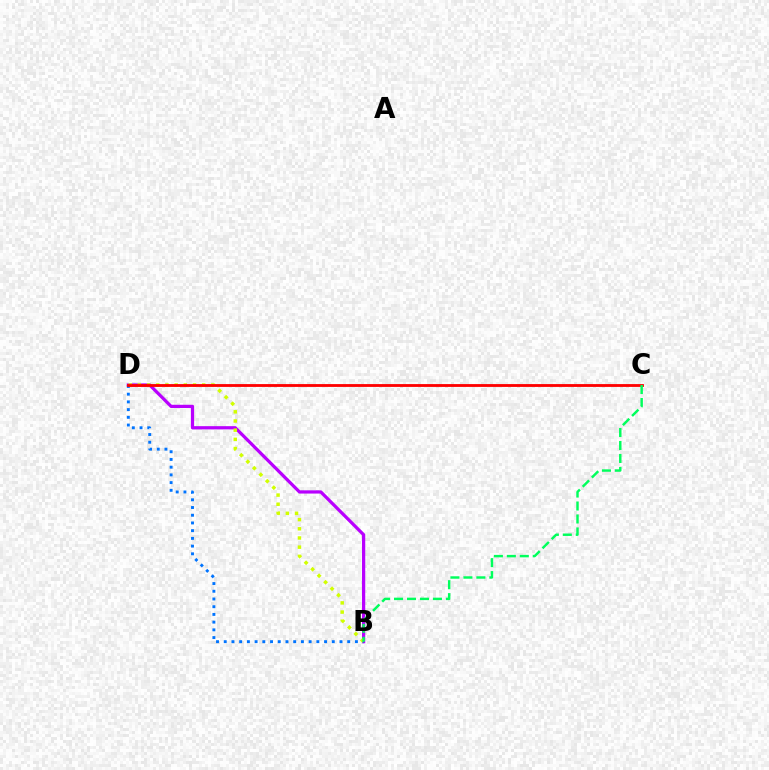{('B', 'D'): [{'color': '#b900ff', 'line_style': 'solid', 'thickness': 2.33}, {'color': '#d1ff00', 'line_style': 'dotted', 'thickness': 2.49}, {'color': '#0074ff', 'line_style': 'dotted', 'thickness': 2.1}], ('C', 'D'): [{'color': '#ff0000', 'line_style': 'solid', 'thickness': 2.04}], ('B', 'C'): [{'color': '#00ff5c', 'line_style': 'dashed', 'thickness': 1.76}]}